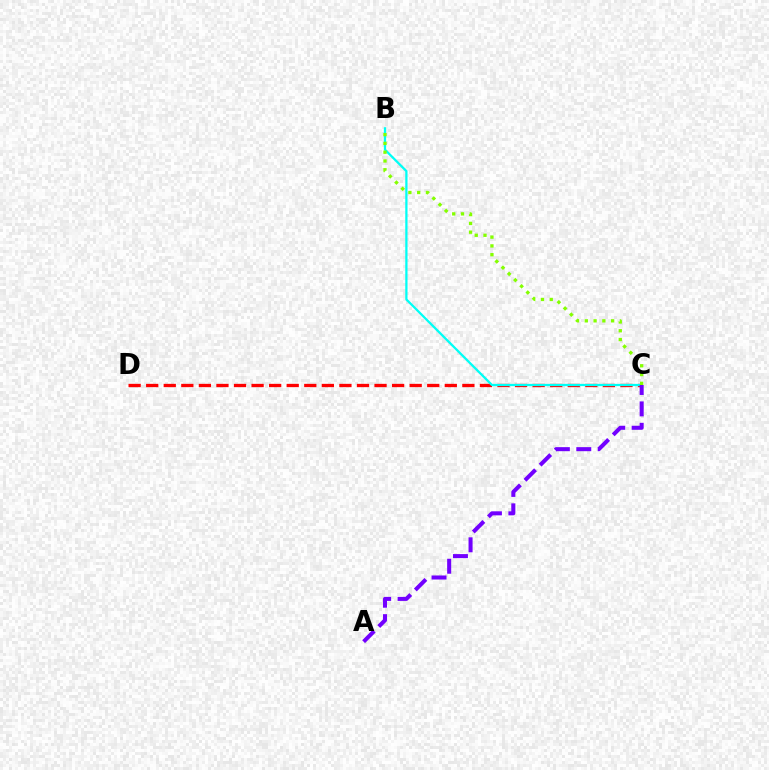{('C', 'D'): [{'color': '#ff0000', 'line_style': 'dashed', 'thickness': 2.39}], ('B', 'C'): [{'color': '#00fff6', 'line_style': 'solid', 'thickness': 1.63}, {'color': '#84ff00', 'line_style': 'dotted', 'thickness': 2.39}], ('A', 'C'): [{'color': '#7200ff', 'line_style': 'dashed', 'thickness': 2.91}]}